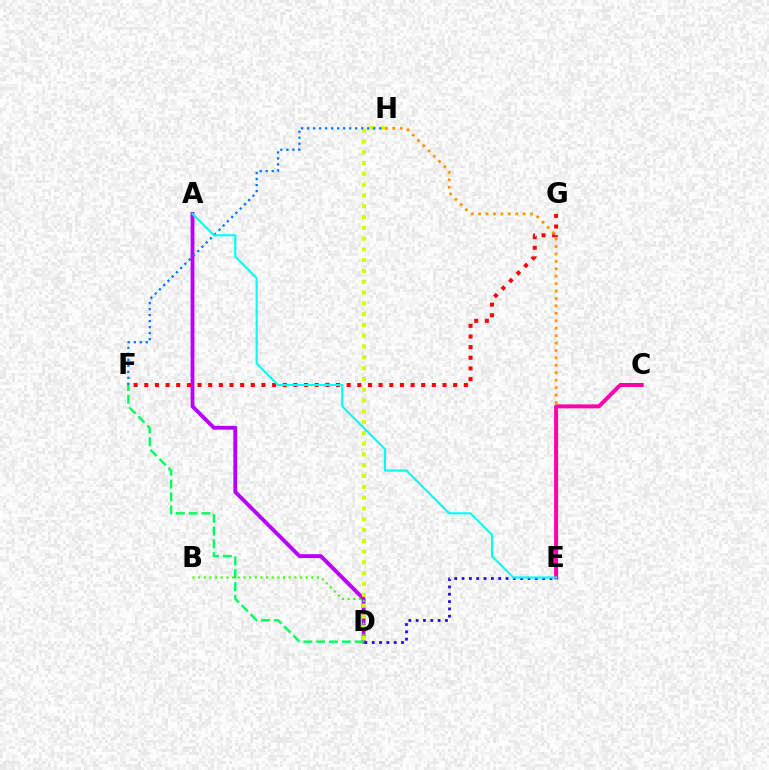{('A', 'D'): [{'color': '#b900ff', 'line_style': 'solid', 'thickness': 2.77}], ('B', 'D'): [{'color': '#3dff00', 'line_style': 'dotted', 'thickness': 1.54}], ('D', 'E'): [{'color': '#2500ff', 'line_style': 'dotted', 'thickness': 1.99}], ('F', 'G'): [{'color': '#ff0000', 'line_style': 'dotted', 'thickness': 2.89}], ('E', 'H'): [{'color': '#ff9400', 'line_style': 'dotted', 'thickness': 2.02}], ('D', 'H'): [{'color': '#d1ff00', 'line_style': 'dotted', 'thickness': 2.93}], ('C', 'E'): [{'color': '#ff00ac', 'line_style': 'solid', 'thickness': 2.88}], ('D', 'F'): [{'color': '#00ff5c', 'line_style': 'dashed', 'thickness': 1.74}], ('F', 'H'): [{'color': '#0074ff', 'line_style': 'dotted', 'thickness': 1.63}], ('A', 'E'): [{'color': '#00fff6', 'line_style': 'solid', 'thickness': 1.52}]}